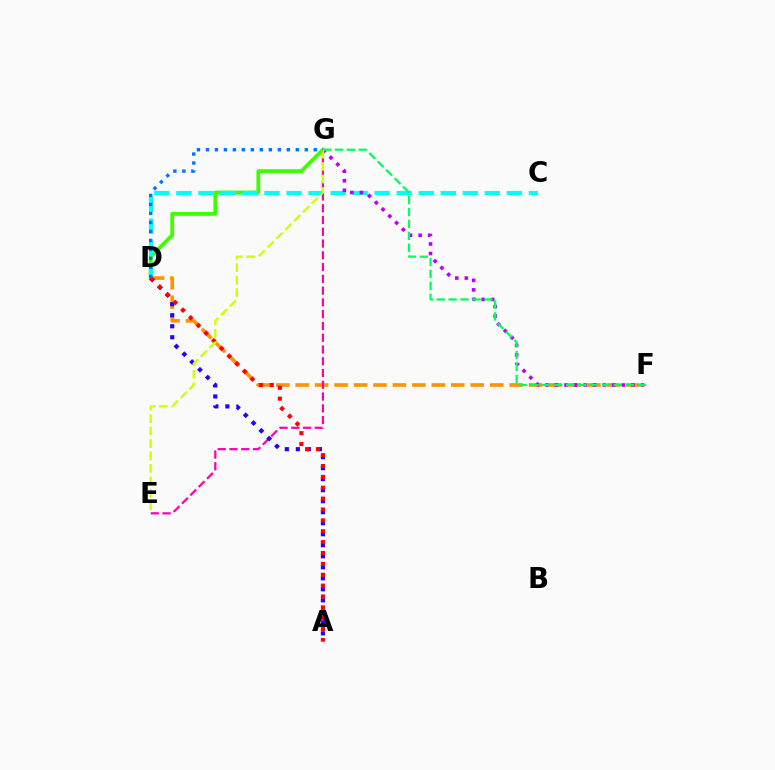{('D', 'G'): [{'color': '#3dff00', 'line_style': 'solid', 'thickness': 2.73}, {'color': '#0074ff', 'line_style': 'dotted', 'thickness': 2.44}], ('C', 'D'): [{'color': '#00fff6', 'line_style': 'dashed', 'thickness': 2.99}], ('D', 'F'): [{'color': '#ff9400', 'line_style': 'dashed', 'thickness': 2.64}], ('E', 'G'): [{'color': '#ff00ac', 'line_style': 'dashed', 'thickness': 1.6}, {'color': '#d1ff00', 'line_style': 'dashed', 'thickness': 1.69}], ('A', 'D'): [{'color': '#2500ff', 'line_style': 'dotted', 'thickness': 2.99}, {'color': '#ff0000', 'line_style': 'dotted', 'thickness': 2.95}], ('F', 'G'): [{'color': '#b900ff', 'line_style': 'dotted', 'thickness': 2.59}, {'color': '#00ff5c', 'line_style': 'dashed', 'thickness': 1.62}]}